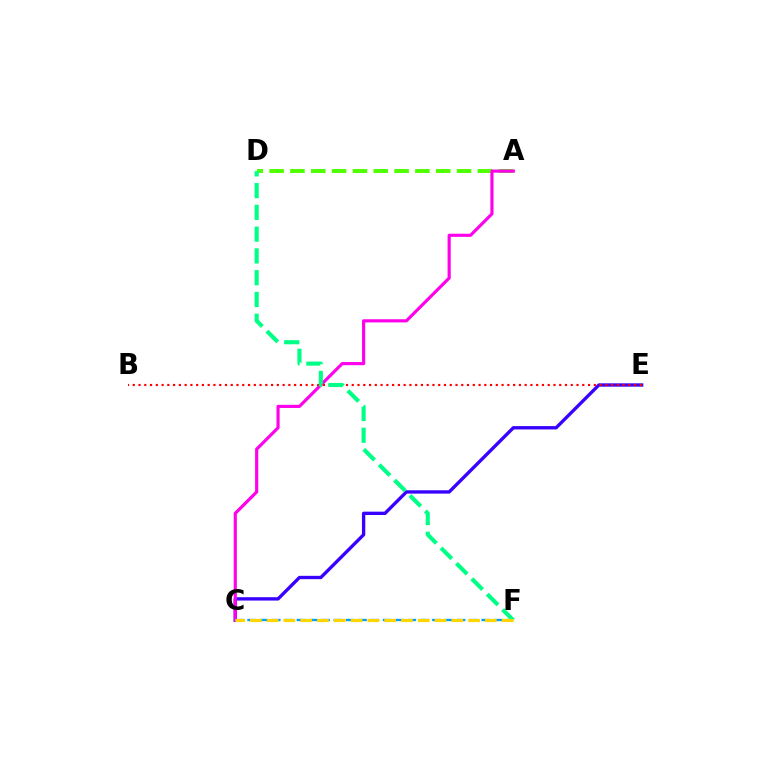{('C', 'E'): [{'color': '#3700ff', 'line_style': 'solid', 'thickness': 2.4}], ('A', 'D'): [{'color': '#4fff00', 'line_style': 'dashed', 'thickness': 2.83}], ('A', 'C'): [{'color': '#ff00ed', 'line_style': 'solid', 'thickness': 2.27}], ('C', 'F'): [{'color': '#009eff', 'line_style': 'dashed', 'thickness': 1.67}, {'color': '#ffd500', 'line_style': 'dashed', 'thickness': 2.28}], ('B', 'E'): [{'color': '#ff0000', 'line_style': 'dotted', 'thickness': 1.57}], ('D', 'F'): [{'color': '#00ff86', 'line_style': 'dashed', 'thickness': 2.96}]}